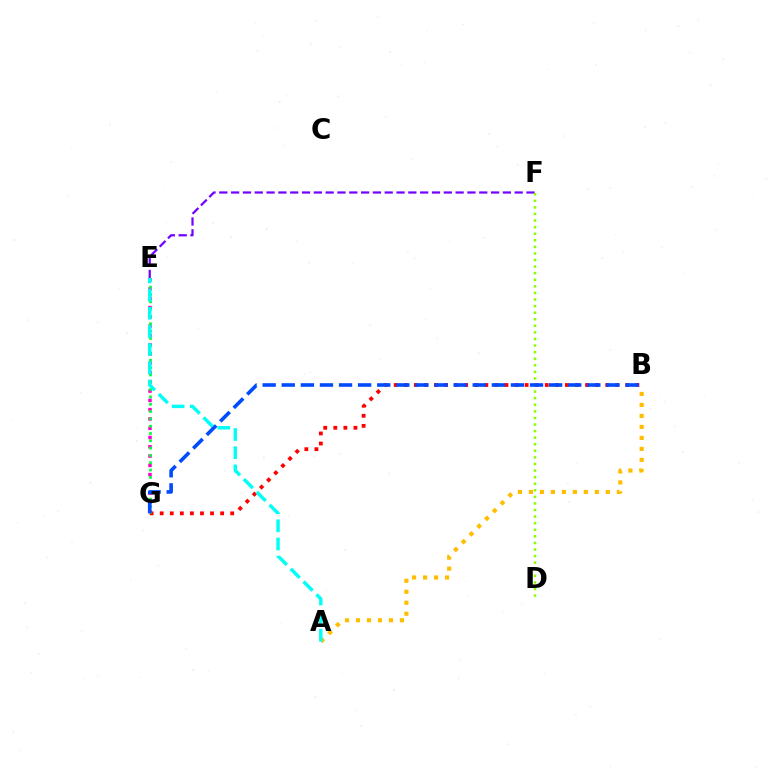{('A', 'B'): [{'color': '#ffbd00', 'line_style': 'dotted', 'thickness': 2.98}], ('E', 'G'): [{'color': '#ff00cf', 'line_style': 'dotted', 'thickness': 2.52}, {'color': '#00ff39', 'line_style': 'dotted', 'thickness': 1.99}], ('B', 'G'): [{'color': '#ff0000', 'line_style': 'dotted', 'thickness': 2.74}, {'color': '#004bff', 'line_style': 'dashed', 'thickness': 2.59}], ('E', 'F'): [{'color': '#7200ff', 'line_style': 'dashed', 'thickness': 1.61}], ('D', 'F'): [{'color': '#84ff00', 'line_style': 'dotted', 'thickness': 1.79}], ('A', 'E'): [{'color': '#00fff6', 'line_style': 'dashed', 'thickness': 2.47}]}